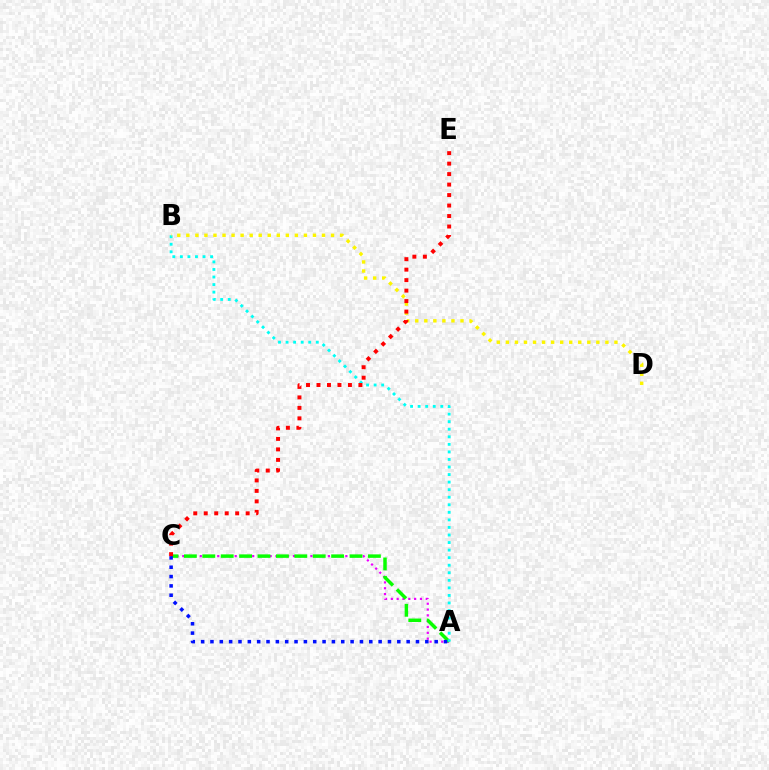{('A', 'C'): [{'color': '#ee00ff', 'line_style': 'dotted', 'thickness': 1.58}, {'color': '#08ff00', 'line_style': 'dashed', 'thickness': 2.5}, {'color': '#0010ff', 'line_style': 'dotted', 'thickness': 2.54}], ('A', 'B'): [{'color': '#00fff6', 'line_style': 'dotted', 'thickness': 2.05}], ('B', 'D'): [{'color': '#fcf500', 'line_style': 'dotted', 'thickness': 2.46}], ('C', 'E'): [{'color': '#ff0000', 'line_style': 'dotted', 'thickness': 2.85}]}